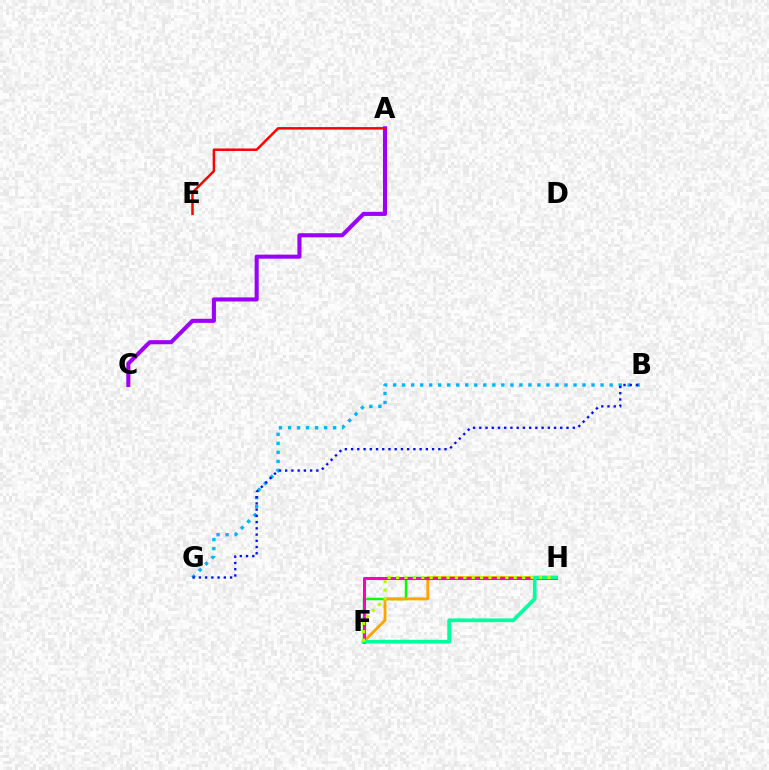{('A', 'C'): [{'color': '#9b00ff', 'line_style': 'solid', 'thickness': 2.93}], ('A', 'E'): [{'color': '#ff0000', 'line_style': 'solid', 'thickness': 1.79}], ('F', 'H'): [{'color': '#08ff00', 'line_style': 'solid', 'thickness': 1.78}, {'color': '#ffa500', 'line_style': 'solid', 'thickness': 2.08}, {'color': '#ff00bd', 'line_style': 'solid', 'thickness': 2.19}, {'color': '#00ff9d', 'line_style': 'solid', 'thickness': 2.68}, {'color': '#b3ff00', 'line_style': 'dotted', 'thickness': 2.28}], ('B', 'G'): [{'color': '#00b5ff', 'line_style': 'dotted', 'thickness': 2.45}, {'color': '#0010ff', 'line_style': 'dotted', 'thickness': 1.69}]}